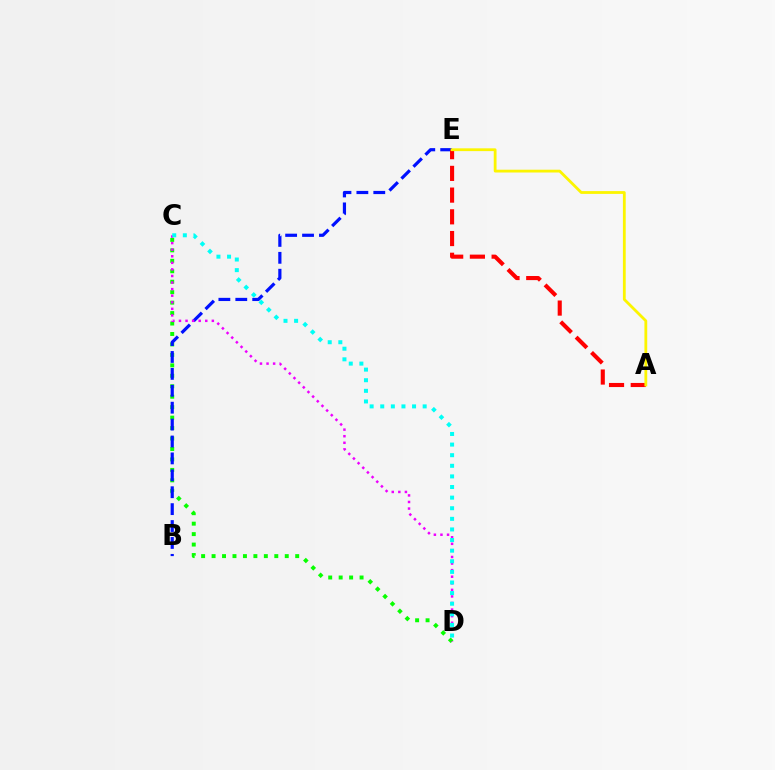{('C', 'D'): [{'color': '#08ff00', 'line_style': 'dotted', 'thickness': 2.84}, {'color': '#ee00ff', 'line_style': 'dotted', 'thickness': 1.79}, {'color': '#00fff6', 'line_style': 'dotted', 'thickness': 2.88}], ('B', 'E'): [{'color': '#0010ff', 'line_style': 'dashed', 'thickness': 2.3}], ('A', 'E'): [{'color': '#ff0000', 'line_style': 'dashed', 'thickness': 2.95}, {'color': '#fcf500', 'line_style': 'solid', 'thickness': 2.01}]}